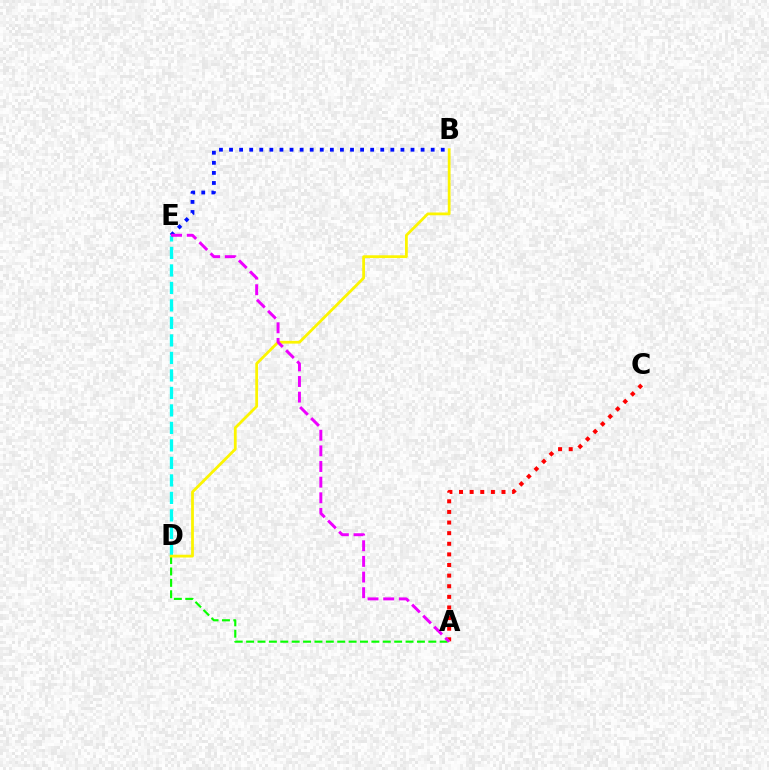{('A', 'D'): [{'color': '#08ff00', 'line_style': 'dashed', 'thickness': 1.55}], ('D', 'E'): [{'color': '#00fff6', 'line_style': 'dashed', 'thickness': 2.38}], ('A', 'C'): [{'color': '#ff0000', 'line_style': 'dotted', 'thickness': 2.88}], ('B', 'E'): [{'color': '#0010ff', 'line_style': 'dotted', 'thickness': 2.74}], ('B', 'D'): [{'color': '#fcf500', 'line_style': 'solid', 'thickness': 2.0}], ('A', 'E'): [{'color': '#ee00ff', 'line_style': 'dashed', 'thickness': 2.12}]}